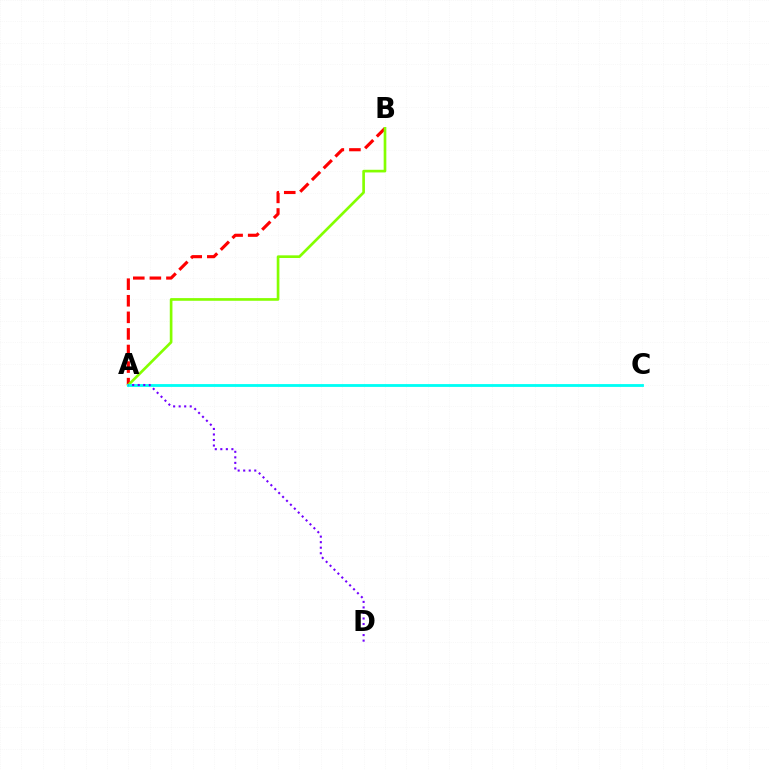{('A', 'B'): [{'color': '#ff0000', 'line_style': 'dashed', 'thickness': 2.25}, {'color': '#84ff00', 'line_style': 'solid', 'thickness': 1.92}], ('A', 'C'): [{'color': '#00fff6', 'line_style': 'solid', 'thickness': 2.03}], ('A', 'D'): [{'color': '#7200ff', 'line_style': 'dotted', 'thickness': 1.5}]}